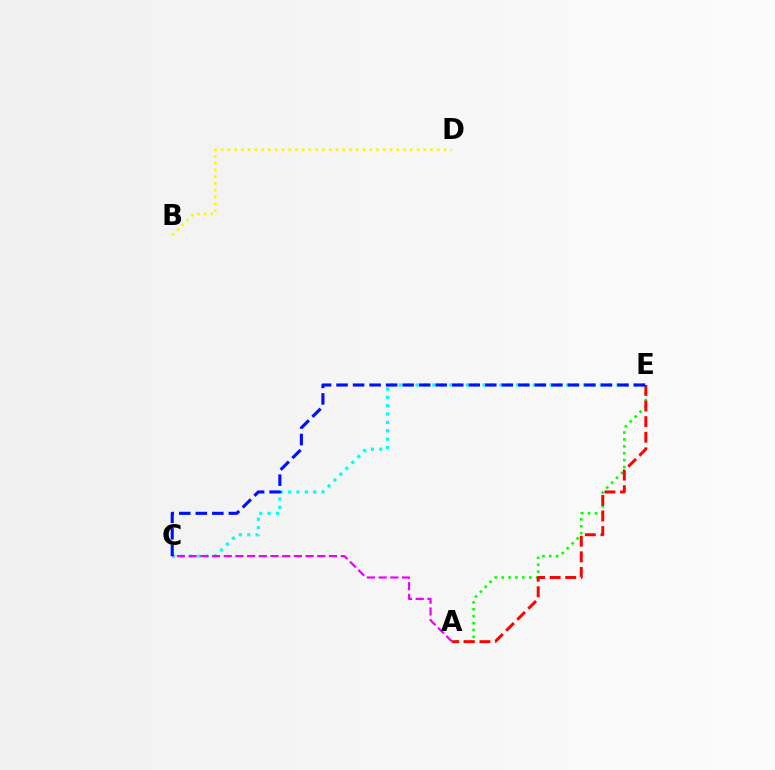{('A', 'E'): [{'color': '#08ff00', 'line_style': 'dotted', 'thickness': 1.87}, {'color': '#ff0000', 'line_style': 'dashed', 'thickness': 2.12}], ('B', 'D'): [{'color': '#fcf500', 'line_style': 'dotted', 'thickness': 1.84}], ('C', 'E'): [{'color': '#00fff6', 'line_style': 'dotted', 'thickness': 2.27}, {'color': '#0010ff', 'line_style': 'dashed', 'thickness': 2.25}], ('A', 'C'): [{'color': '#ee00ff', 'line_style': 'dashed', 'thickness': 1.59}]}